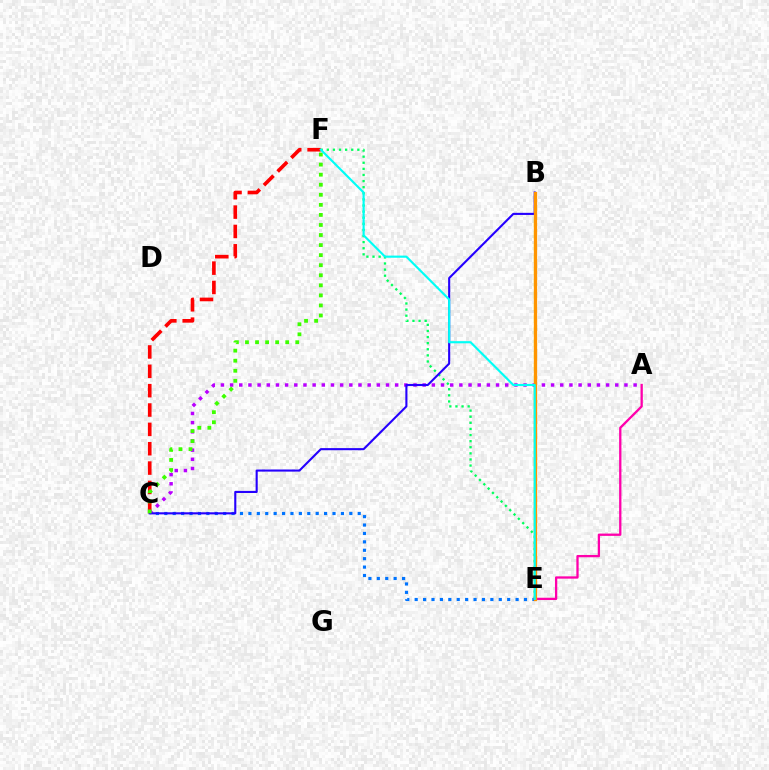{('E', 'F'): [{'color': '#00ff5c', 'line_style': 'dotted', 'thickness': 1.66}, {'color': '#00fff6', 'line_style': 'solid', 'thickness': 1.55}], ('C', 'F'): [{'color': '#ff0000', 'line_style': 'dashed', 'thickness': 2.63}, {'color': '#3dff00', 'line_style': 'dotted', 'thickness': 2.73}], ('A', 'C'): [{'color': '#b900ff', 'line_style': 'dotted', 'thickness': 2.49}], ('C', 'E'): [{'color': '#0074ff', 'line_style': 'dotted', 'thickness': 2.28}], ('A', 'E'): [{'color': '#ff00ac', 'line_style': 'solid', 'thickness': 1.65}], ('B', 'E'): [{'color': '#d1ff00', 'line_style': 'dashed', 'thickness': 1.63}, {'color': '#ff9400', 'line_style': 'solid', 'thickness': 2.36}], ('B', 'C'): [{'color': '#2500ff', 'line_style': 'solid', 'thickness': 1.52}]}